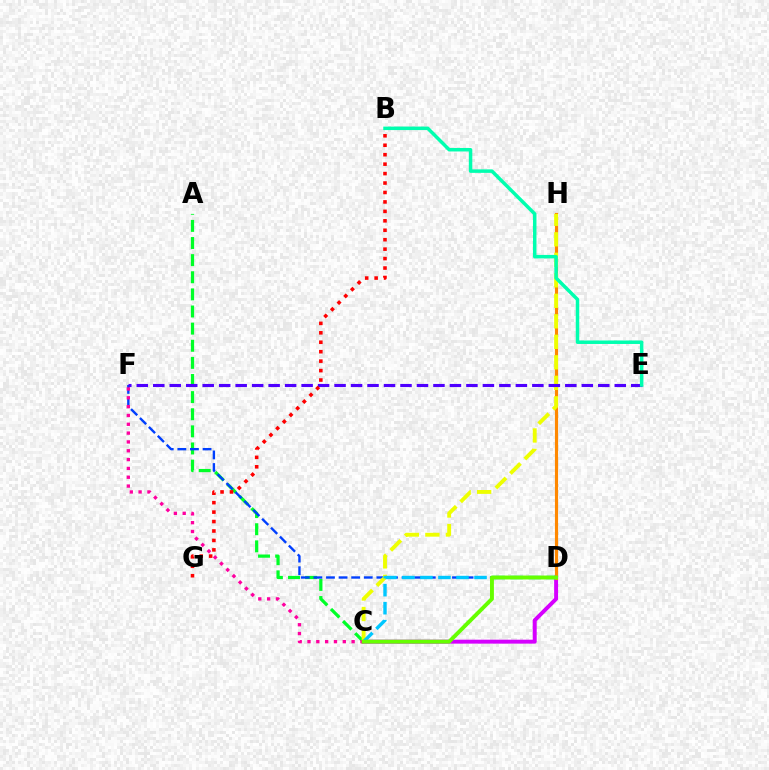{('C', 'D'): [{'color': '#d600ff', 'line_style': 'solid', 'thickness': 2.84}, {'color': '#00c7ff', 'line_style': 'dashed', 'thickness': 2.45}, {'color': '#66ff00', 'line_style': 'solid', 'thickness': 2.82}], ('A', 'C'): [{'color': '#00ff27', 'line_style': 'dashed', 'thickness': 2.33}], ('D', 'H'): [{'color': '#ff8800', 'line_style': 'solid', 'thickness': 2.26}], ('D', 'F'): [{'color': '#003fff', 'line_style': 'dashed', 'thickness': 1.71}], ('C', 'H'): [{'color': '#eeff00', 'line_style': 'dashed', 'thickness': 2.78}], ('C', 'F'): [{'color': '#ff00a0', 'line_style': 'dotted', 'thickness': 2.4}], ('E', 'F'): [{'color': '#4f00ff', 'line_style': 'dashed', 'thickness': 2.24}], ('B', 'G'): [{'color': '#ff0000', 'line_style': 'dotted', 'thickness': 2.57}], ('B', 'E'): [{'color': '#00ffaf', 'line_style': 'solid', 'thickness': 2.51}]}